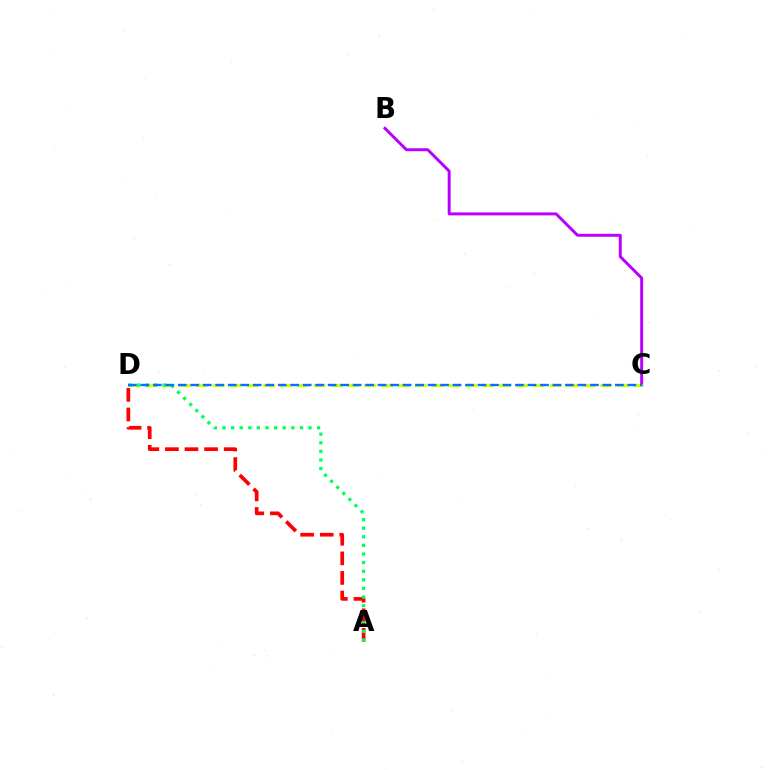{('B', 'C'): [{'color': '#b900ff', 'line_style': 'solid', 'thickness': 2.12}], ('C', 'D'): [{'color': '#d1ff00', 'line_style': 'dashed', 'thickness': 2.29}, {'color': '#0074ff', 'line_style': 'dashed', 'thickness': 1.7}], ('A', 'D'): [{'color': '#ff0000', 'line_style': 'dashed', 'thickness': 2.66}, {'color': '#00ff5c', 'line_style': 'dotted', 'thickness': 2.34}]}